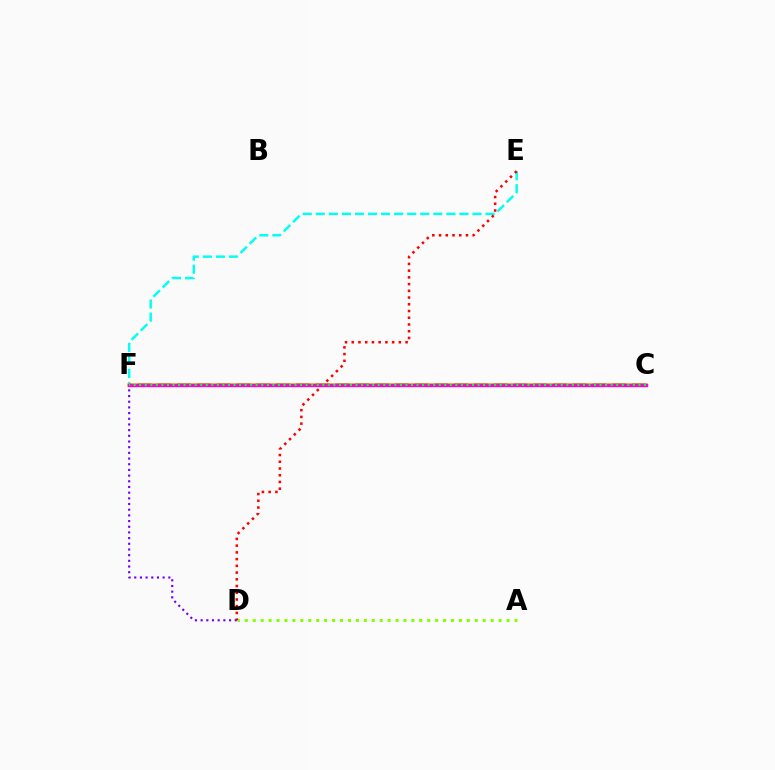{('E', 'F'): [{'color': '#00fff6', 'line_style': 'dashed', 'thickness': 1.77}], ('C', 'F'): [{'color': '#004bff', 'line_style': 'dashed', 'thickness': 2.69}, {'color': '#ffbd00', 'line_style': 'solid', 'thickness': 2.53}, {'color': '#ff00cf', 'line_style': 'solid', 'thickness': 2.44}, {'color': '#00ff39', 'line_style': 'dotted', 'thickness': 1.51}], ('A', 'D'): [{'color': '#84ff00', 'line_style': 'dotted', 'thickness': 2.16}], ('D', 'E'): [{'color': '#ff0000', 'line_style': 'dotted', 'thickness': 1.83}], ('D', 'F'): [{'color': '#7200ff', 'line_style': 'dotted', 'thickness': 1.54}]}